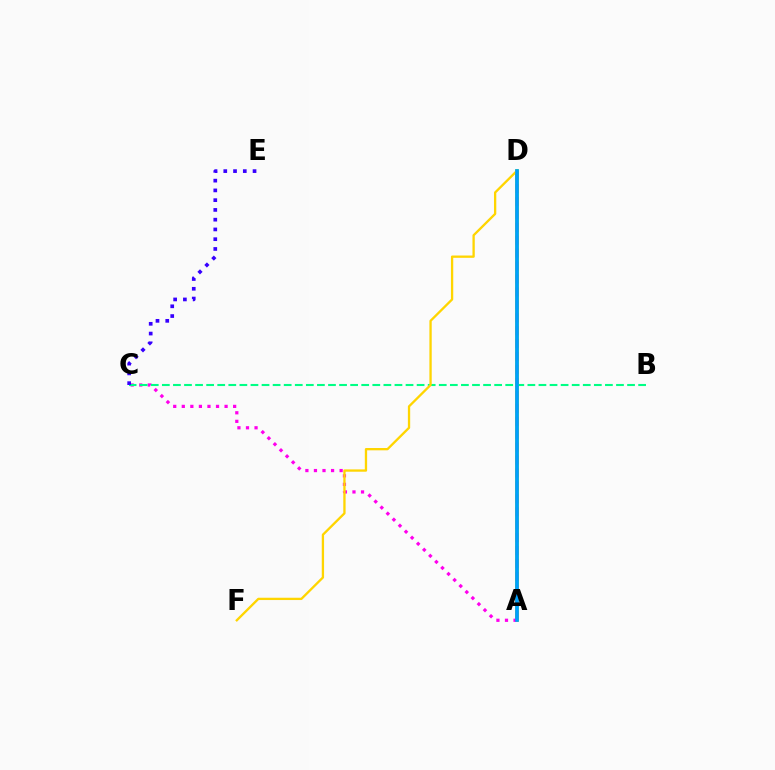{('A', 'D'): [{'color': '#4fff00', 'line_style': 'solid', 'thickness': 2.52}, {'color': '#ff0000', 'line_style': 'dashed', 'thickness': 1.76}, {'color': '#009eff', 'line_style': 'solid', 'thickness': 2.61}], ('A', 'C'): [{'color': '#ff00ed', 'line_style': 'dotted', 'thickness': 2.33}], ('B', 'C'): [{'color': '#00ff86', 'line_style': 'dashed', 'thickness': 1.5}], ('D', 'F'): [{'color': '#ffd500', 'line_style': 'solid', 'thickness': 1.66}], ('C', 'E'): [{'color': '#3700ff', 'line_style': 'dotted', 'thickness': 2.65}]}